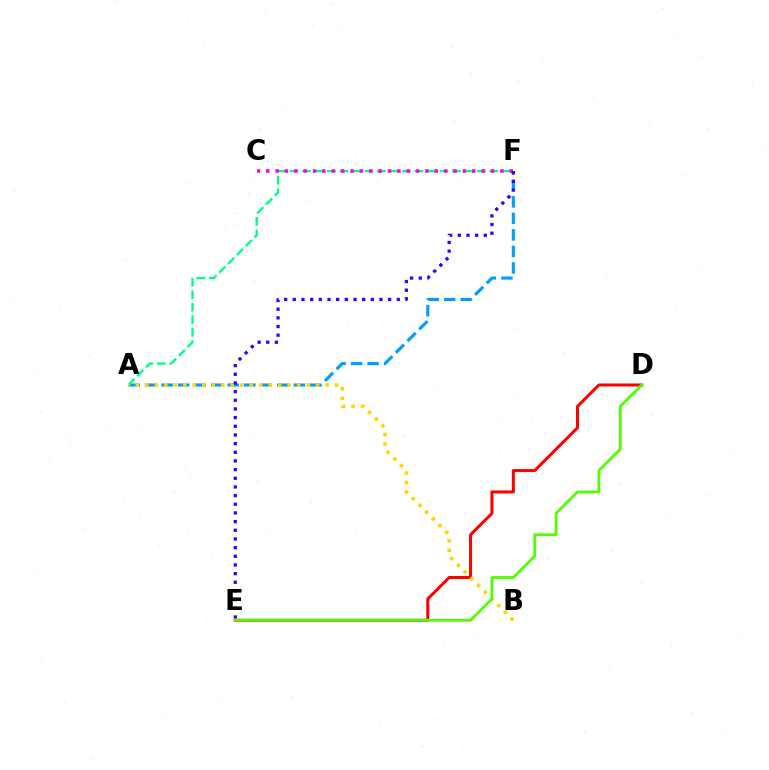{('A', 'F'): [{'color': '#009eff', 'line_style': 'dashed', 'thickness': 2.24}, {'color': '#00ff86', 'line_style': 'dashed', 'thickness': 1.7}], ('D', 'E'): [{'color': '#ff0000', 'line_style': 'solid', 'thickness': 2.18}, {'color': '#4fff00', 'line_style': 'solid', 'thickness': 2.0}], ('C', 'F'): [{'color': '#ff00ed', 'line_style': 'dotted', 'thickness': 2.54}], ('A', 'B'): [{'color': '#ffd500', 'line_style': 'dotted', 'thickness': 2.58}], ('E', 'F'): [{'color': '#3700ff', 'line_style': 'dotted', 'thickness': 2.35}]}